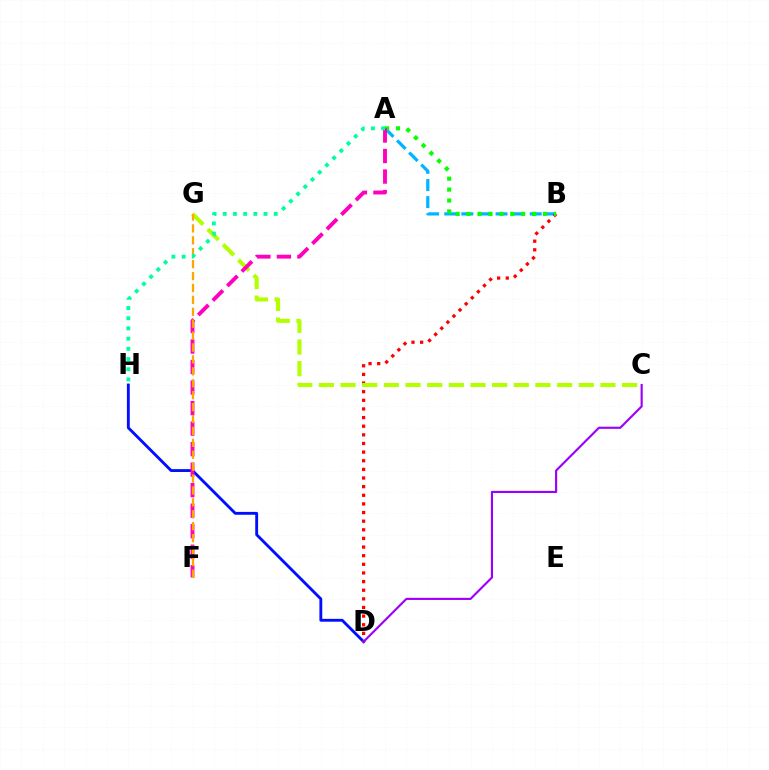{('A', 'B'): [{'color': '#00b5ff', 'line_style': 'dashed', 'thickness': 2.32}, {'color': '#08ff00', 'line_style': 'dotted', 'thickness': 2.97}], ('D', 'H'): [{'color': '#0010ff', 'line_style': 'solid', 'thickness': 2.06}], ('B', 'D'): [{'color': '#ff0000', 'line_style': 'dotted', 'thickness': 2.35}], ('C', 'G'): [{'color': '#b3ff00', 'line_style': 'dashed', 'thickness': 2.94}], ('A', 'F'): [{'color': '#ff00bd', 'line_style': 'dashed', 'thickness': 2.79}], ('F', 'G'): [{'color': '#ffa500', 'line_style': 'dashed', 'thickness': 1.62}], ('A', 'H'): [{'color': '#00ff9d', 'line_style': 'dotted', 'thickness': 2.77}], ('C', 'D'): [{'color': '#9b00ff', 'line_style': 'solid', 'thickness': 1.54}]}